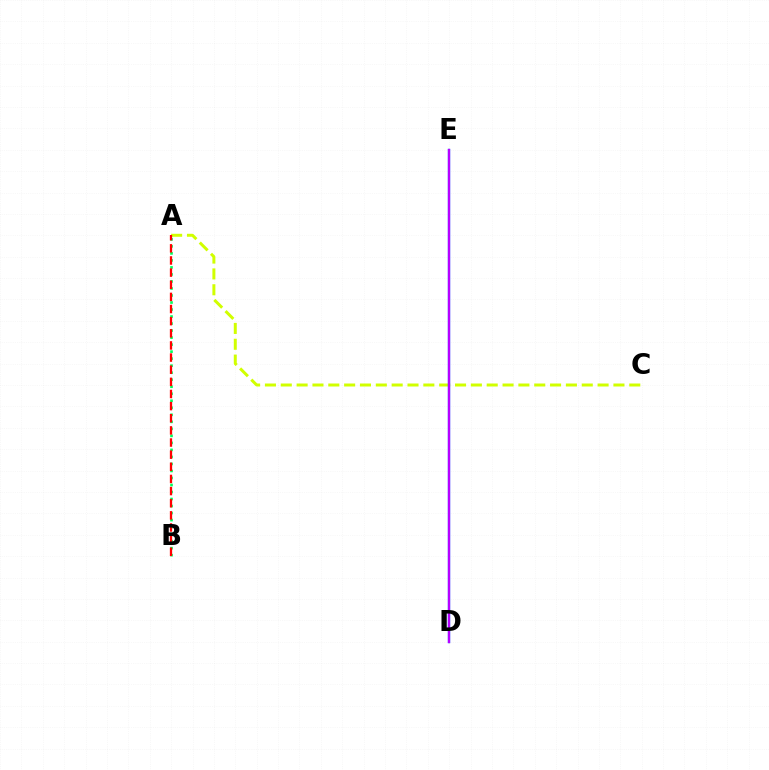{('A', 'B'): [{'color': '#00ff5c', 'line_style': 'dotted', 'thickness': 1.91}, {'color': '#ff0000', 'line_style': 'dashed', 'thickness': 1.65}], ('A', 'C'): [{'color': '#d1ff00', 'line_style': 'dashed', 'thickness': 2.15}], ('D', 'E'): [{'color': '#0074ff', 'line_style': 'solid', 'thickness': 1.7}, {'color': '#b900ff', 'line_style': 'solid', 'thickness': 1.6}]}